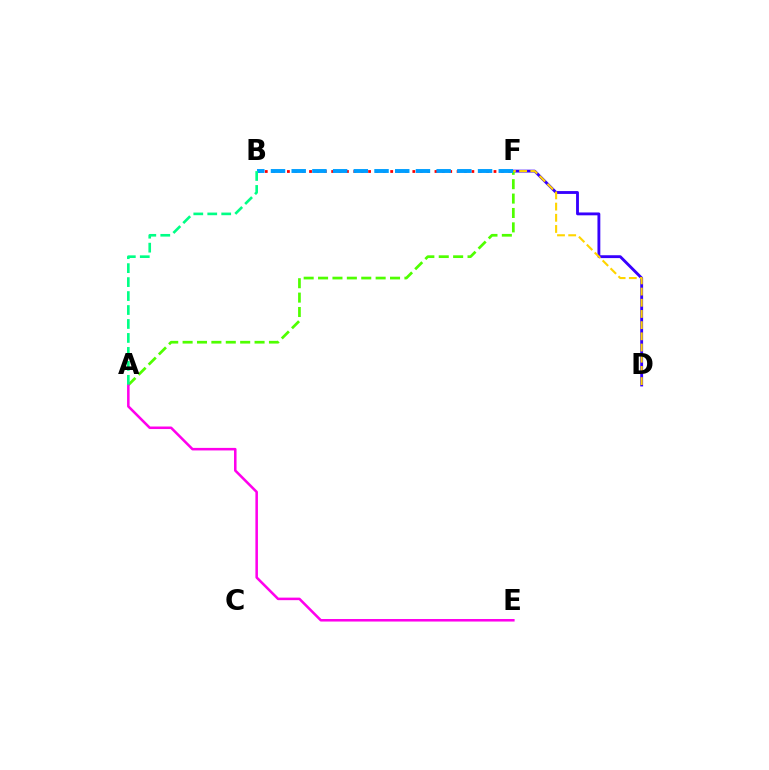{('D', 'F'): [{'color': '#3700ff', 'line_style': 'solid', 'thickness': 2.05}, {'color': '#ffd500', 'line_style': 'dashed', 'thickness': 1.52}], ('B', 'F'): [{'color': '#ff0000', 'line_style': 'dotted', 'thickness': 2.0}, {'color': '#009eff', 'line_style': 'dashed', 'thickness': 2.81}], ('A', 'F'): [{'color': '#4fff00', 'line_style': 'dashed', 'thickness': 1.96}], ('A', 'E'): [{'color': '#ff00ed', 'line_style': 'solid', 'thickness': 1.83}], ('A', 'B'): [{'color': '#00ff86', 'line_style': 'dashed', 'thickness': 1.9}]}